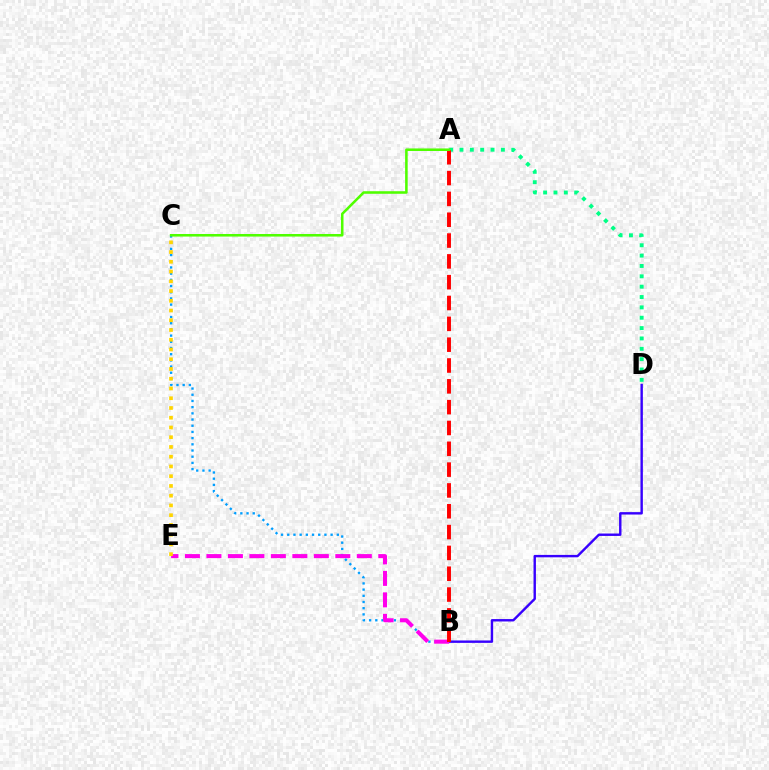{('B', 'C'): [{'color': '#009eff', 'line_style': 'dotted', 'thickness': 1.68}], ('B', 'D'): [{'color': '#3700ff', 'line_style': 'solid', 'thickness': 1.73}], ('B', 'E'): [{'color': '#ff00ed', 'line_style': 'dashed', 'thickness': 2.92}], ('A', 'D'): [{'color': '#00ff86', 'line_style': 'dotted', 'thickness': 2.81}], ('A', 'B'): [{'color': '#ff0000', 'line_style': 'dashed', 'thickness': 2.83}], ('A', 'C'): [{'color': '#4fff00', 'line_style': 'solid', 'thickness': 1.84}], ('C', 'E'): [{'color': '#ffd500', 'line_style': 'dotted', 'thickness': 2.65}]}